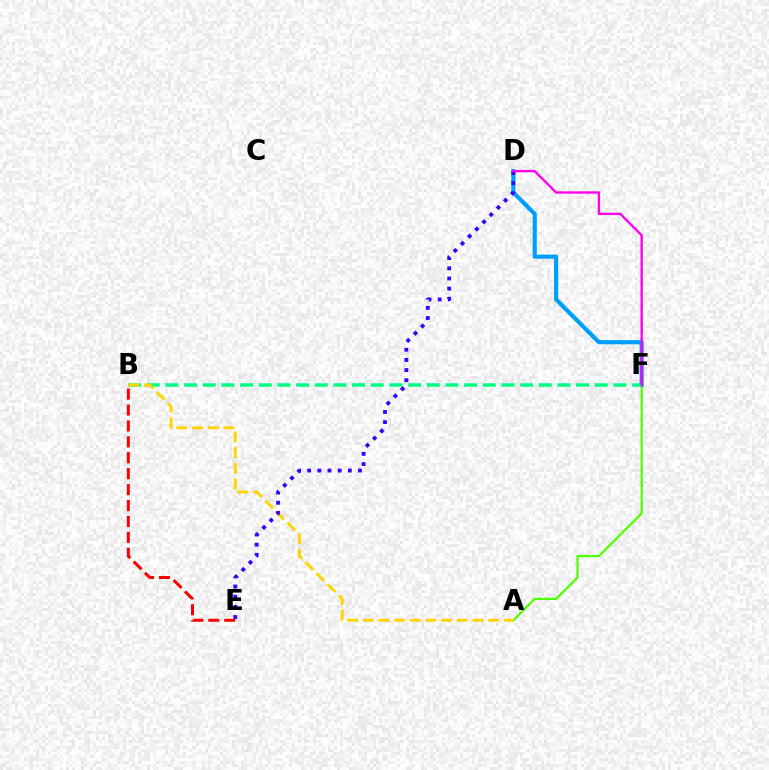{('A', 'F'): [{'color': '#4fff00', 'line_style': 'solid', 'thickness': 1.6}], ('B', 'E'): [{'color': '#ff0000', 'line_style': 'dashed', 'thickness': 2.16}], ('D', 'F'): [{'color': '#009eff', 'line_style': 'solid', 'thickness': 2.99}, {'color': '#ff00ed', 'line_style': 'solid', 'thickness': 1.7}], ('B', 'F'): [{'color': '#00ff86', 'line_style': 'dashed', 'thickness': 2.54}], ('A', 'B'): [{'color': '#ffd500', 'line_style': 'dashed', 'thickness': 2.13}], ('D', 'E'): [{'color': '#3700ff', 'line_style': 'dotted', 'thickness': 2.76}]}